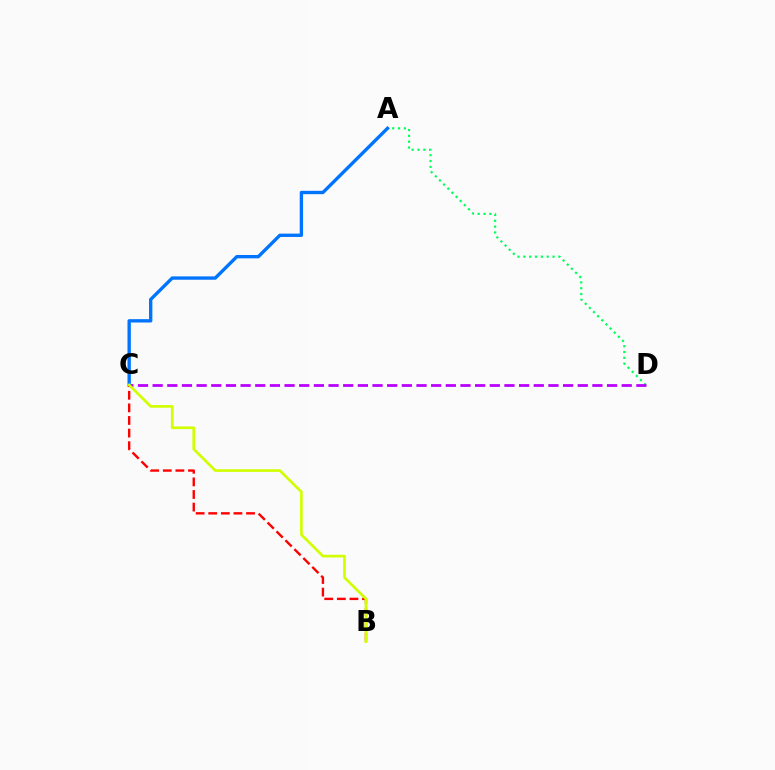{('A', 'D'): [{'color': '#00ff5c', 'line_style': 'dotted', 'thickness': 1.59}], ('C', 'D'): [{'color': '#b900ff', 'line_style': 'dashed', 'thickness': 1.99}], ('A', 'C'): [{'color': '#0074ff', 'line_style': 'solid', 'thickness': 2.41}], ('B', 'C'): [{'color': '#ff0000', 'line_style': 'dashed', 'thickness': 1.71}, {'color': '#d1ff00', 'line_style': 'solid', 'thickness': 1.92}]}